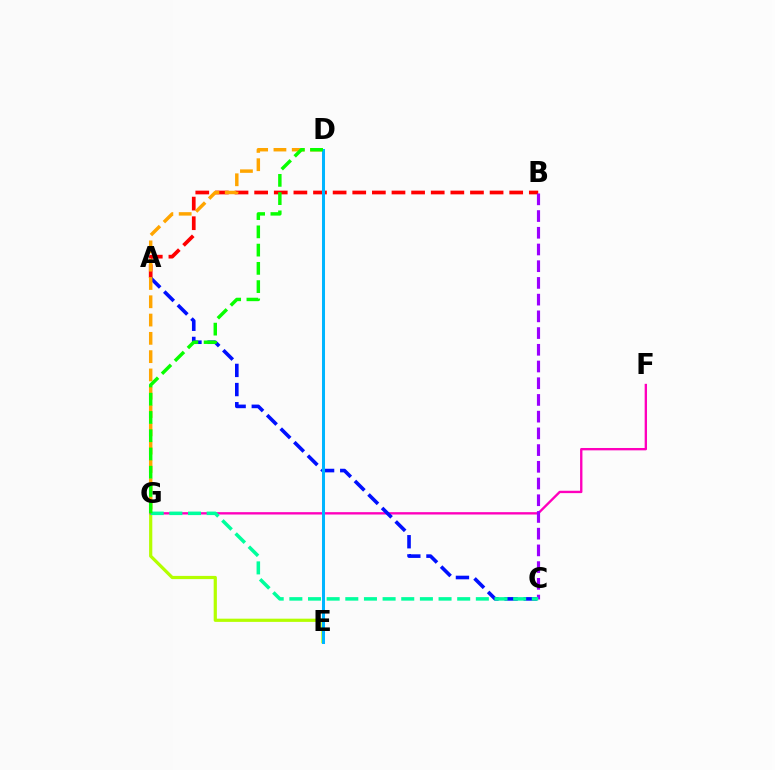{('A', 'B'): [{'color': '#ff0000', 'line_style': 'dashed', 'thickness': 2.67}], ('E', 'G'): [{'color': '#b3ff00', 'line_style': 'solid', 'thickness': 2.31}], ('F', 'G'): [{'color': '#ff00bd', 'line_style': 'solid', 'thickness': 1.7}], ('A', 'C'): [{'color': '#0010ff', 'line_style': 'dashed', 'thickness': 2.6}], ('B', 'C'): [{'color': '#9b00ff', 'line_style': 'dashed', 'thickness': 2.27}], ('D', 'G'): [{'color': '#ffa500', 'line_style': 'dashed', 'thickness': 2.49}, {'color': '#08ff00', 'line_style': 'dashed', 'thickness': 2.48}], ('D', 'E'): [{'color': '#00b5ff', 'line_style': 'solid', 'thickness': 2.18}], ('C', 'G'): [{'color': '#00ff9d', 'line_style': 'dashed', 'thickness': 2.53}]}